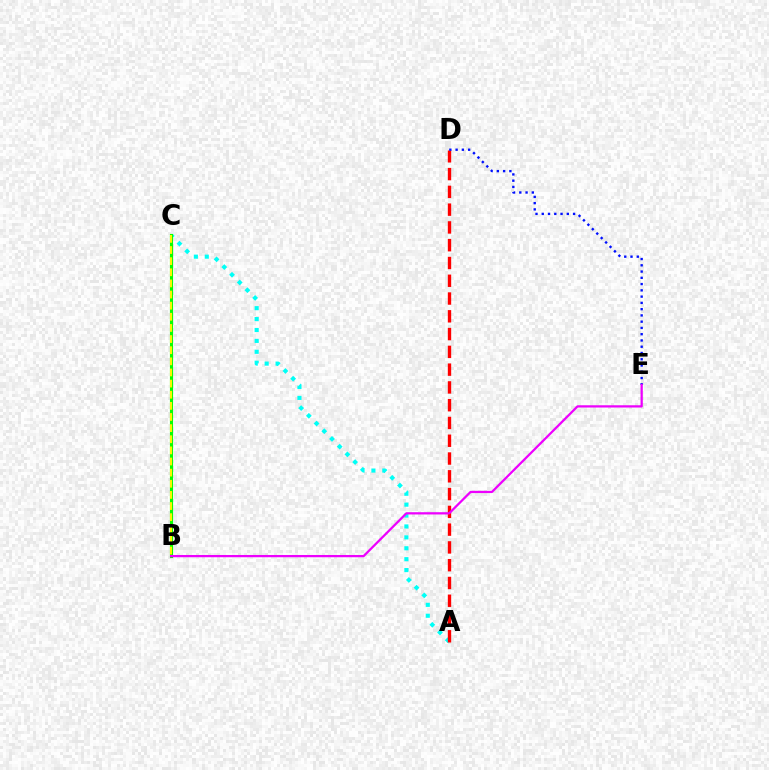{('A', 'C'): [{'color': '#00fff6', 'line_style': 'dotted', 'thickness': 2.96}], ('B', 'C'): [{'color': '#08ff00', 'line_style': 'solid', 'thickness': 2.26}, {'color': '#fcf500', 'line_style': 'dashed', 'thickness': 1.51}], ('A', 'D'): [{'color': '#ff0000', 'line_style': 'dashed', 'thickness': 2.41}], ('D', 'E'): [{'color': '#0010ff', 'line_style': 'dotted', 'thickness': 1.7}], ('B', 'E'): [{'color': '#ee00ff', 'line_style': 'solid', 'thickness': 1.62}]}